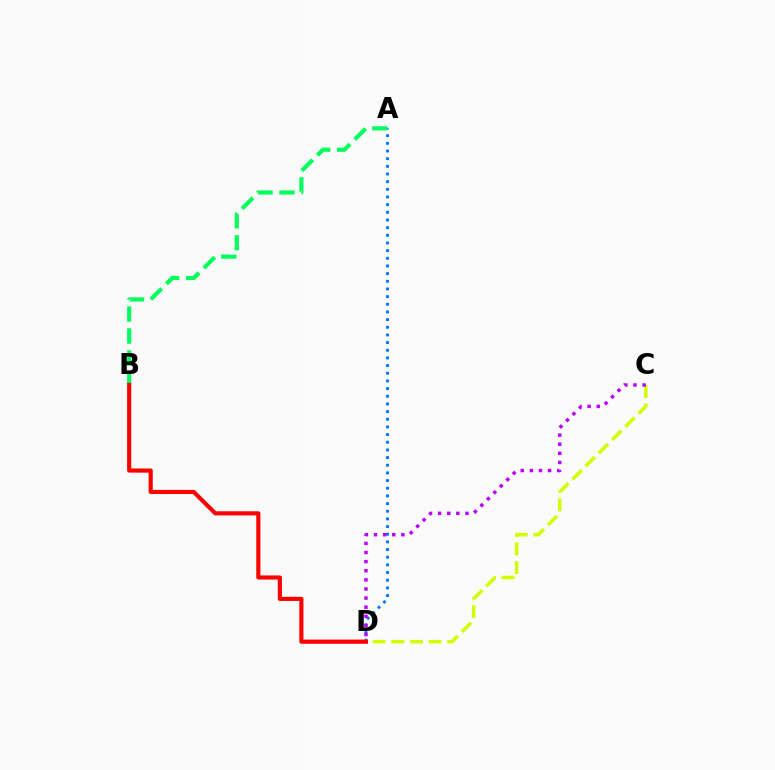{('A', 'D'): [{'color': '#0074ff', 'line_style': 'dotted', 'thickness': 2.08}], ('C', 'D'): [{'color': '#d1ff00', 'line_style': 'dashed', 'thickness': 2.53}, {'color': '#b900ff', 'line_style': 'dotted', 'thickness': 2.48}], ('A', 'B'): [{'color': '#00ff5c', 'line_style': 'dashed', 'thickness': 2.98}], ('B', 'D'): [{'color': '#ff0000', 'line_style': 'solid', 'thickness': 2.98}]}